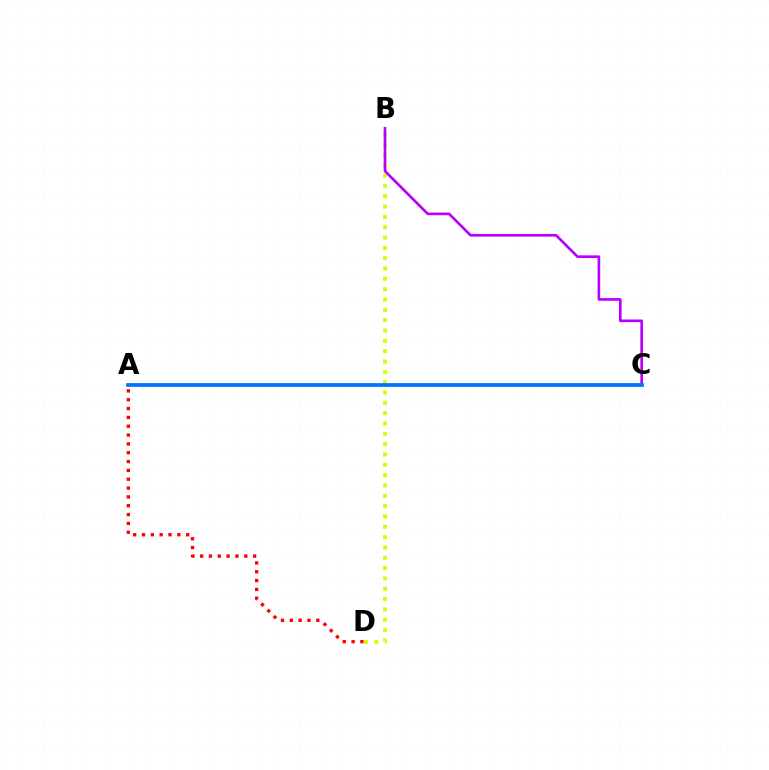{('A', 'C'): [{'color': '#00ff5c', 'line_style': 'solid', 'thickness': 1.68}, {'color': '#0074ff', 'line_style': 'solid', 'thickness': 2.68}], ('B', 'D'): [{'color': '#d1ff00', 'line_style': 'dotted', 'thickness': 2.81}], ('B', 'C'): [{'color': '#b900ff', 'line_style': 'solid', 'thickness': 1.92}], ('A', 'D'): [{'color': '#ff0000', 'line_style': 'dotted', 'thickness': 2.4}]}